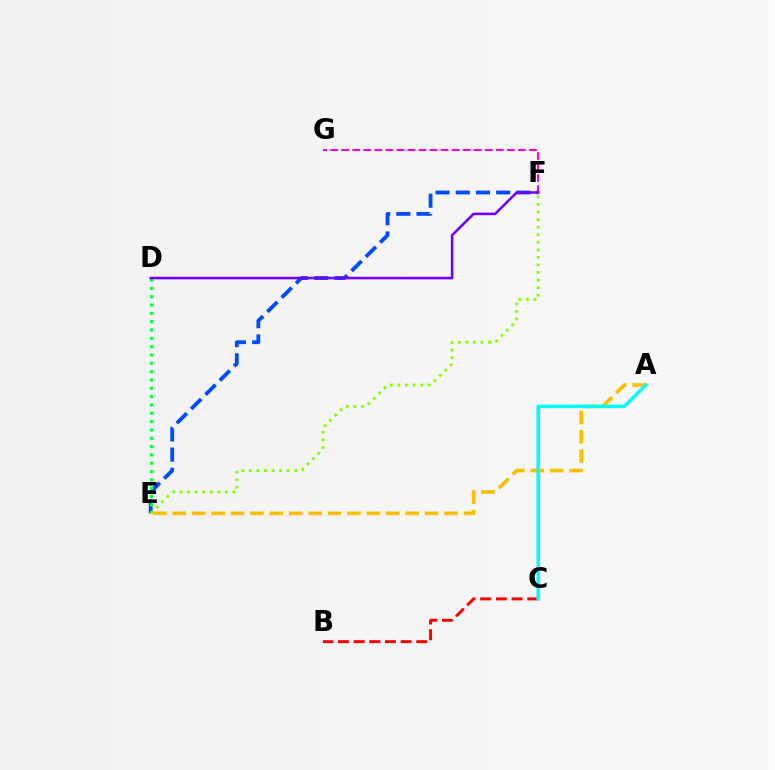{('F', 'G'): [{'color': '#ff00cf', 'line_style': 'dashed', 'thickness': 1.5}], ('A', 'E'): [{'color': '#ffbd00', 'line_style': 'dashed', 'thickness': 2.64}], ('E', 'F'): [{'color': '#004bff', 'line_style': 'dashed', 'thickness': 2.74}, {'color': '#84ff00', 'line_style': 'dotted', 'thickness': 2.05}], ('B', 'C'): [{'color': '#ff0000', 'line_style': 'dashed', 'thickness': 2.13}], ('D', 'E'): [{'color': '#00ff39', 'line_style': 'dotted', 'thickness': 2.26}], ('A', 'C'): [{'color': '#00fff6', 'line_style': 'solid', 'thickness': 2.51}], ('D', 'F'): [{'color': '#7200ff', 'line_style': 'solid', 'thickness': 1.85}]}